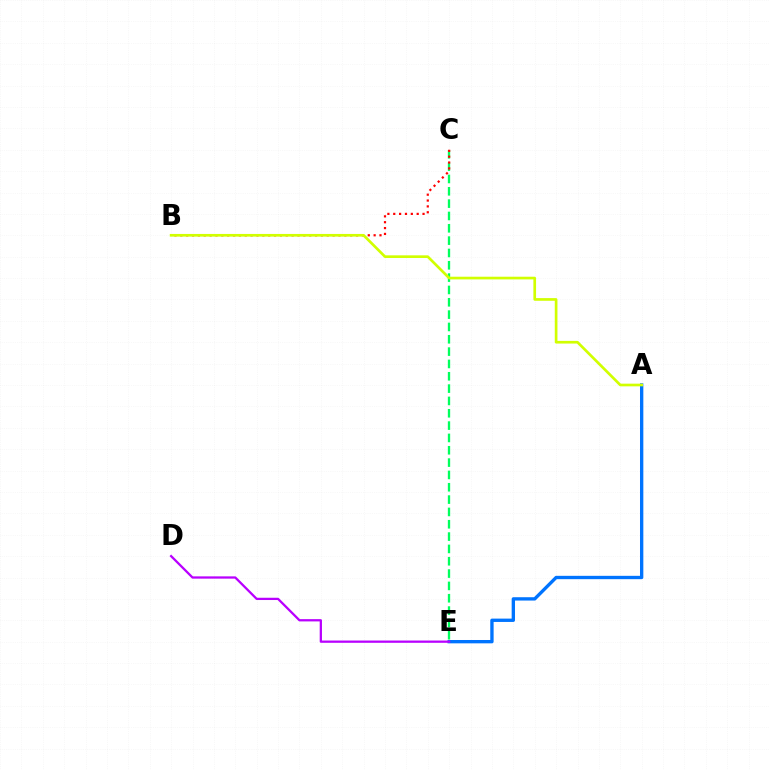{('A', 'E'): [{'color': '#0074ff', 'line_style': 'solid', 'thickness': 2.41}], ('C', 'E'): [{'color': '#00ff5c', 'line_style': 'dashed', 'thickness': 1.68}], ('D', 'E'): [{'color': '#b900ff', 'line_style': 'solid', 'thickness': 1.63}], ('B', 'C'): [{'color': '#ff0000', 'line_style': 'dotted', 'thickness': 1.59}], ('A', 'B'): [{'color': '#d1ff00', 'line_style': 'solid', 'thickness': 1.93}]}